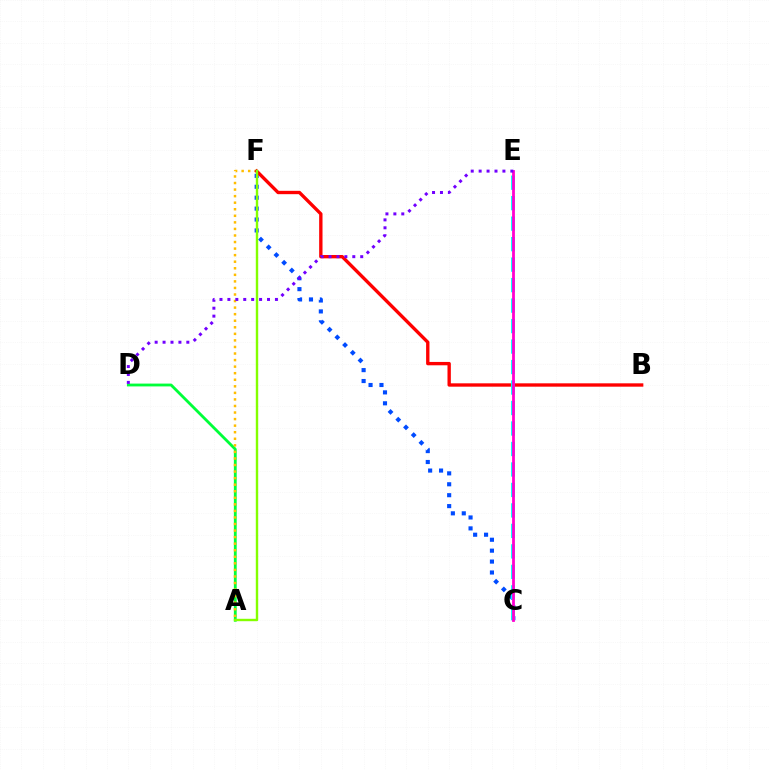{('A', 'D'): [{'color': '#00ff39', 'line_style': 'solid', 'thickness': 2.03}], ('A', 'F'): [{'color': '#ffbd00', 'line_style': 'dotted', 'thickness': 1.78}, {'color': '#84ff00', 'line_style': 'solid', 'thickness': 1.73}], ('C', 'F'): [{'color': '#004bff', 'line_style': 'dotted', 'thickness': 2.97}], ('B', 'F'): [{'color': '#ff0000', 'line_style': 'solid', 'thickness': 2.42}], ('C', 'E'): [{'color': '#00fff6', 'line_style': 'dashed', 'thickness': 2.78}, {'color': '#ff00cf', 'line_style': 'solid', 'thickness': 2.01}], ('D', 'E'): [{'color': '#7200ff', 'line_style': 'dotted', 'thickness': 2.15}]}